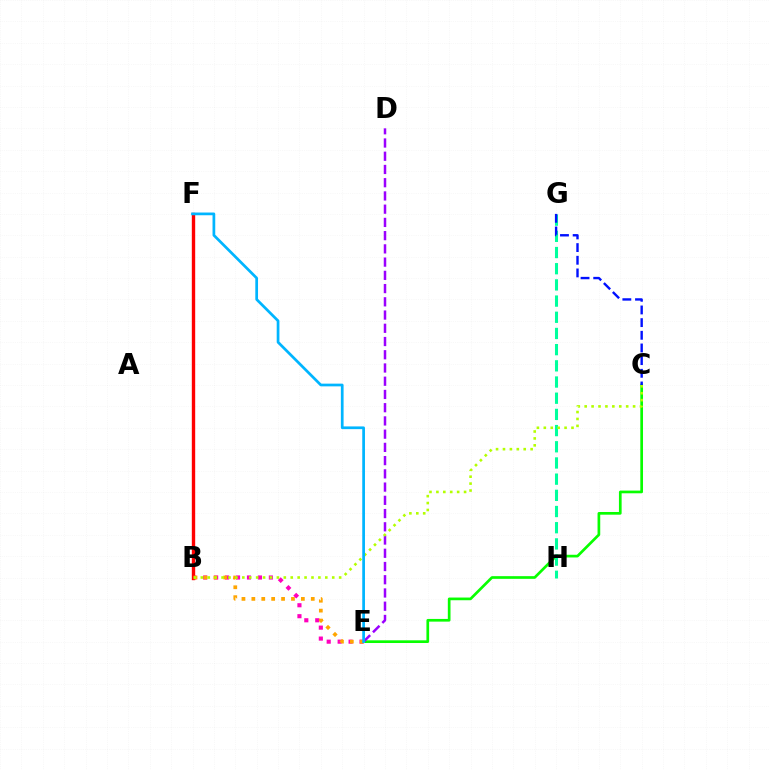{('B', 'E'): [{'color': '#ff00bd', 'line_style': 'dotted', 'thickness': 2.97}, {'color': '#ffa500', 'line_style': 'dotted', 'thickness': 2.69}], ('C', 'E'): [{'color': '#08ff00', 'line_style': 'solid', 'thickness': 1.94}], ('B', 'F'): [{'color': '#ff0000', 'line_style': 'solid', 'thickness': 2.43}], ('D', 'E'): [{'color': '#9b00ff', 'line_style': 'dashed', 'thickness': 1.8}], ('G', 'H'): [{'color': '#00ff9d', 'line_style': 'dashed', 'thickness': 2.2}], ('B', 'C'): [{'color': '#b3ff00', 'line_style': 'dotted', 'thickness': 1.88}], ('E', 'F'): [{'color': '#00b5ff', 'line_style': 'solid', 'thickness': 1.96}], ('C', 'G'): [{'color': '#0010ff', 'line_style': 'dashed', 'thickness': 1.72}]}